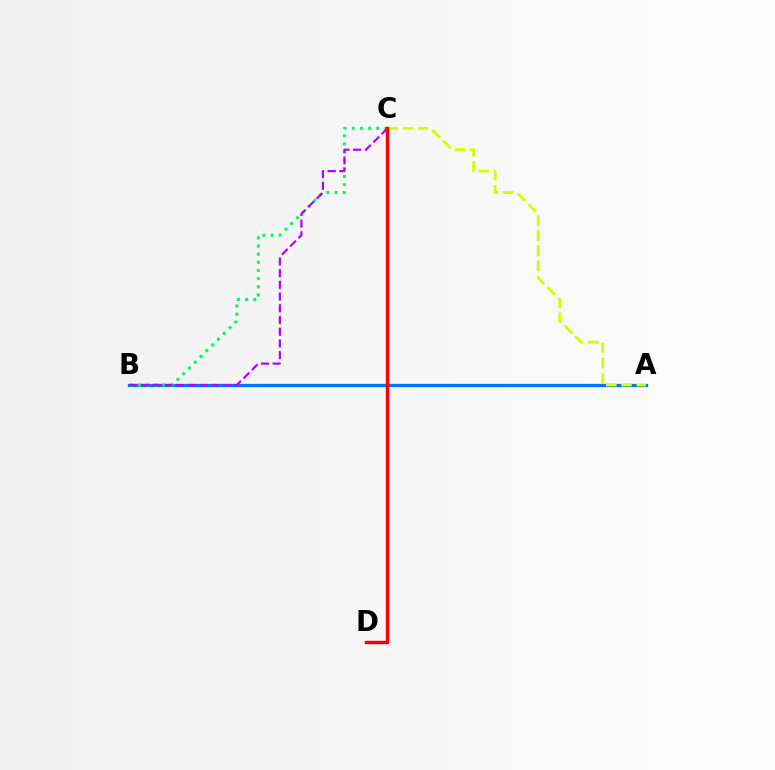{('A', 'B'): [{'color': '#0074ff', 'line_style': 'solid', 'thickness': 2.35}], ('B', 'C'): [{'color': '#00ff5c', 'line_style': 'dotted', 'thickness': 2.22}, {'color': '#b900ff', 'line_style': 'dashed', 'thickness': 1.59}], ('A', 'C'): [{'color': '#d1ff00', 'line_style': 'dashed', 'thickness': 2.06}], ('C', 'D'): [{'color': '#ff0000', 'line_style': 'solid', 'thickness': 2.44}]}